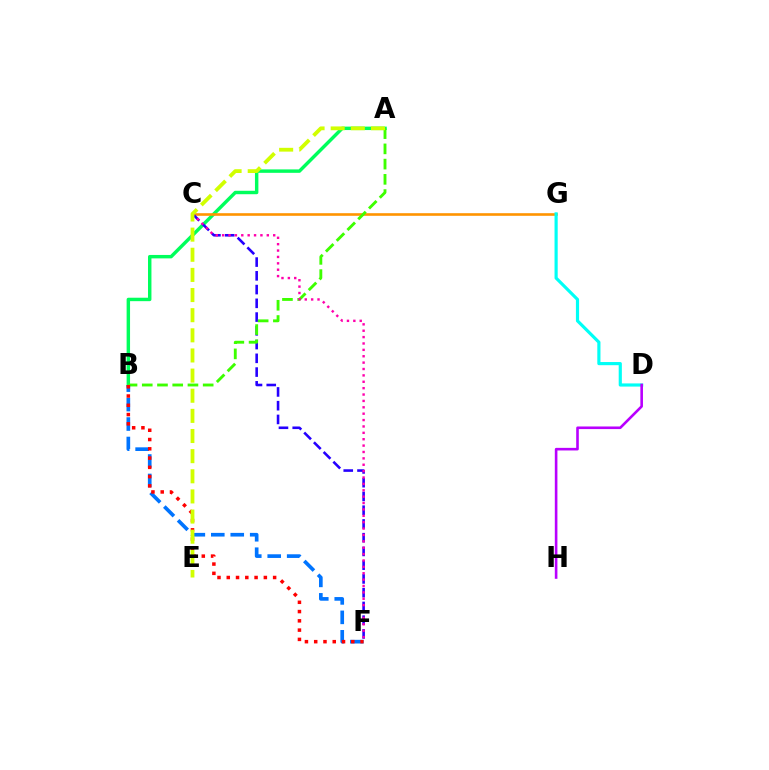{('A', 'B'): [{'color': '#00ff5c', 'line_style': 'solid', 'thickness': 2.47}, {'color': '#3dff00', 'line_style': 'dashed', 'thickness': 2.07}], ('C', 'G'): [{'color': '#ff9400', 'line_style': 'solid', 'thickness': 1.89}], ('C', 'F'): [{'color': '#2500ff', 'line_style': 'dashed', 'thickness': 1.87}, {'color': '#ff00ac', 'line_style': 'dotted', 'thickness': 1.73}], ('B', 'F'): [{'color': '#0074ff', 'line_style': 'dashed', 'thickness': 2.64}, {'color': '#ff0000', 'line_style': 'dotted', 'thickness': 2.52}], ('D', 'G'): [{'color': '#00fff6', 'line_style': 'solid', 'thickness': 2.28}], ('D', 'H'): [{'color': '#b900ff', 'line_style': 'solid', 'thickness': 1.88}], ('A', 'E'): [{'color': '#d1ff00', 'line_style': 'dashed', 'thickness': 2.74}]}